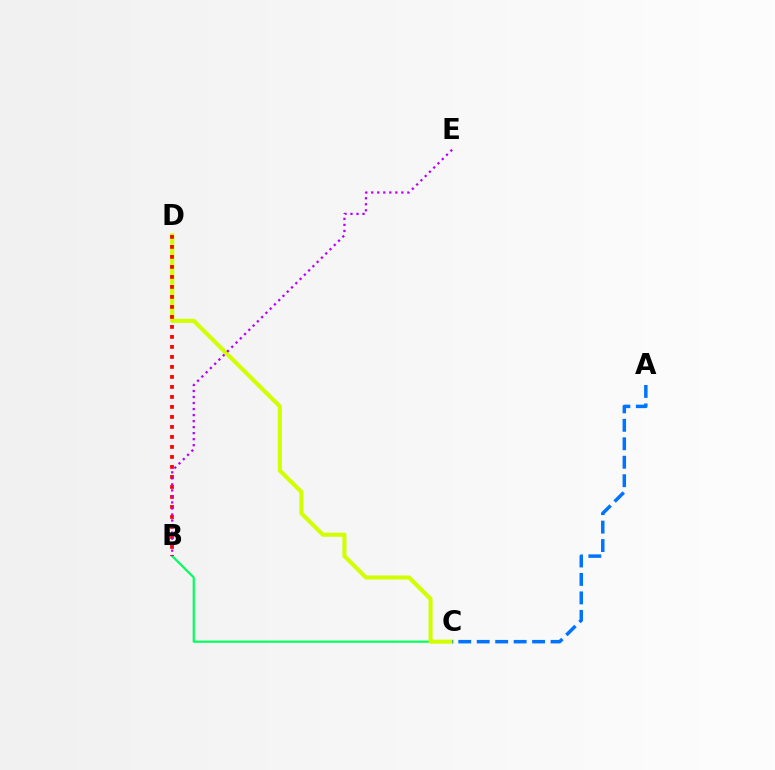{('B', 'C'): [{'color': '#00ff5c', 'line_style': 'solid', 'thickness': 1.56}], ('C', 'D'): [{'color': '#d1ff00', 'line_style': 'solid', 'thickness': 2.95}], ('B', 'D'): [{'color': '#ff0000', 'line_style': 'dotted', 'thickness': 2.72}], ('A', 'C'): [{'color': '#0074ff', 'line_style': 'dashed', 'thickness': 2.51}], ('B', 'E'): [{'color': '#b900ff', 'line_style': 'dotted', 'thickness': 1.64}]}